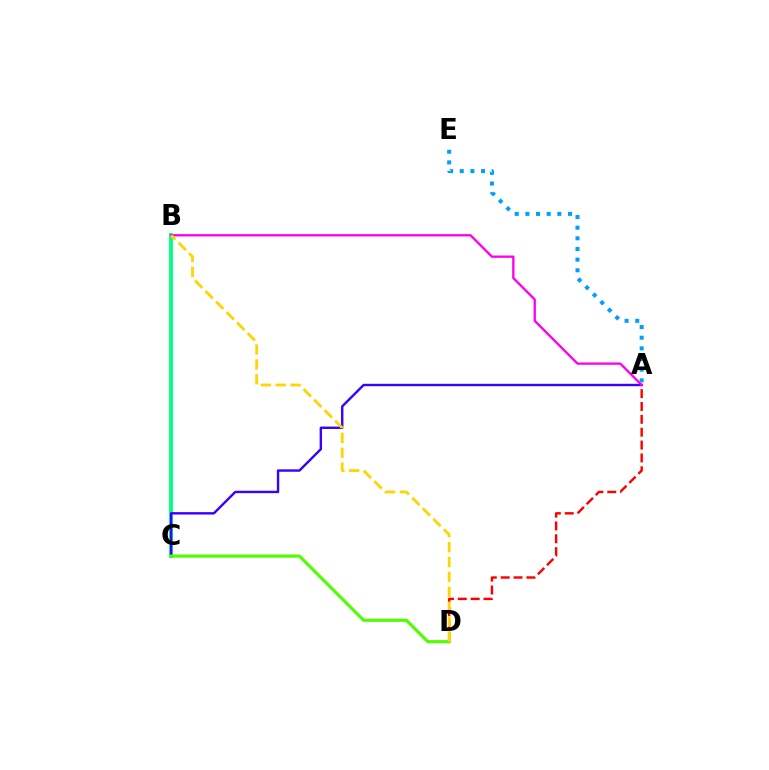{('B', 'C'): [{'color': '#00ff86', 'line_style': 'solid', 'thickness': 2.79}], ('A', 'D'): [{'color': '#ff0000', 'line_style': 'dashed', 'thickness': 1.75}], ('A', 'C'): [{'color': '#3700ff', 'line_style': 'solid', 'thickness': 1.73}], ('A', 'E'): [{'color': '#009eff', 'line_style': 'dotted', 'thickness': 2.89}], ('A', 'B'): [{'color': '#ff00ed', 'line_style': 'solid', 'thickness': 1.68}], ('C', 'D'): [{'color': '#4fff00', 'line_style': 'solid', 'thickness': 2.26}], ('B', 'D'): [{'color': '#ffd500', 'line_style': 'dashed', 'thickness': 2.02}]}